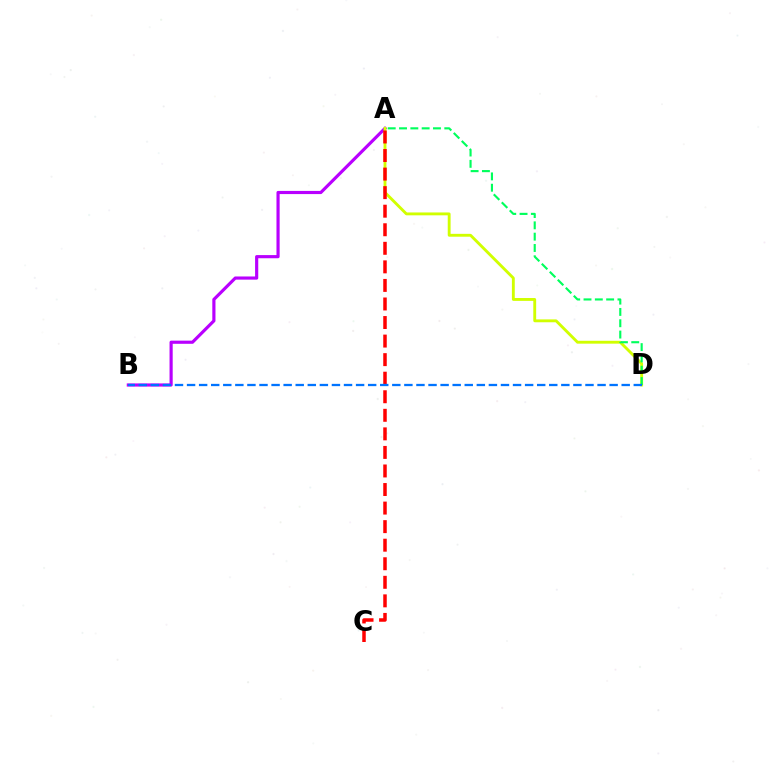{('A', 'B'): [{'color': '#b900ff', 'line_style': 'solid', 'thickness': 2.28}], ('A', 'D'): [{'color': '#d1ff00', 'line_style': 'solid', 'thickness': 2.06}, {'color': '#00ff5c', 'line_style': 'dashed', 'thickness': 1.54}], ('A', 'C'): [{'color': '#ff0000', 'line_style': 'dashed', 'thickness': 2.52}], ('B', 'D'): [{'color': '#0074ff', 'line_style': 'dashed', 'thickness': 1.64}]}